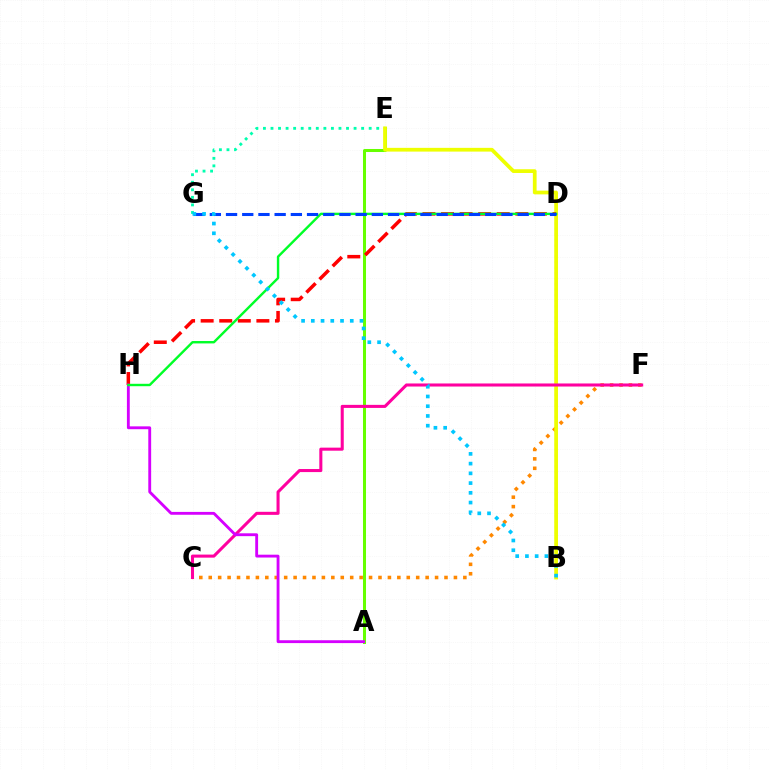{('B', 'D'): [{'color': '#4f00ff', 'line_style': 'dotted', 'thickness': 1.5}], ('C', 'F'): [{'color': '#ff8800', 'line_style': 'dotted', 'thickness': 2.56}, {'color': '#ff00a0', 'line_style': 'solid', 'thickness': 2.2}], ('E', 'G'): [{'color': '#00ffaf', 'line_style': 'dotted', 'thickness': 2.05}], ('A', 'E'): [{'color': '#66ff00', 'line_style': 'solid', 'thickness': 2.18}], ('B', 'E'): [{'color': '#eeff00', 'line_style': 'solid', 'thickness': 2.69}], ('D', 'H'): [{'color': '#ff0000', 'line_style': 'dashed', 'thickness': 2.52}, {'color': '#00ff27', 'line_style': 'solid', 'thickness': 1.73}], ('A', 'H'): [{'color': '#d600ff', 'line_style': 'solid', 'thickness': 2.05}], ('D', 'G'): [{'color': '#003fff', 'line_style': 'dashed', 'thickness': 2.2}], ('B', 'G'): [{'color': '#00c7ff', 'line_style': 'dotted', 'thickness': 2.65}]}